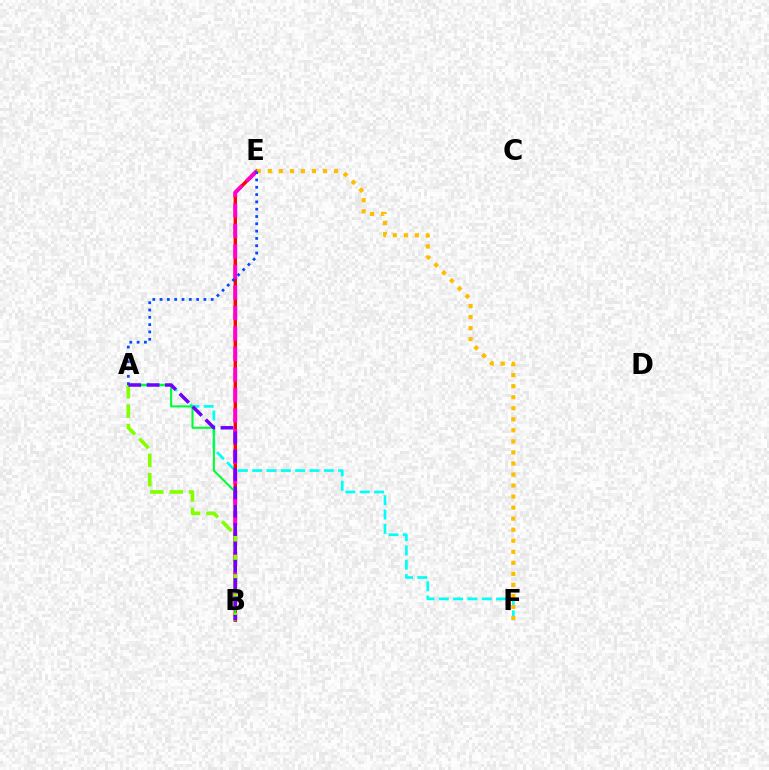{('A', 'F'): [{'color': '#00fff6', 'line_style': 'dashed', 'thickness': 1.94}], ('B', 'E'): [{'color': '#ff0000', 'line_style': 'solid', 'thickness': 2.46}, {'color': '#ff00cf', 'line_style': 'dashed', 'thickness': 2.79}], ('A', 'B'): [{'color': '#00ff39', 'line_style': 'solid', 'thickness': 1.51}, {'color': '#84ff00', 'line_style': 'dashed', 'thickness': 2.63}, {'color': '#7200ff', 'line_style': 'dashed', 'thickness': 2.49}], ('E', 'F'): [{'color': '#ffbd00', 'line_style': 'dotted', 'thickness': 3.0}], ('A', 'E'): [{'color': '#004bff', 'line_style': 'dotted', 'thickness': 1.99}]}